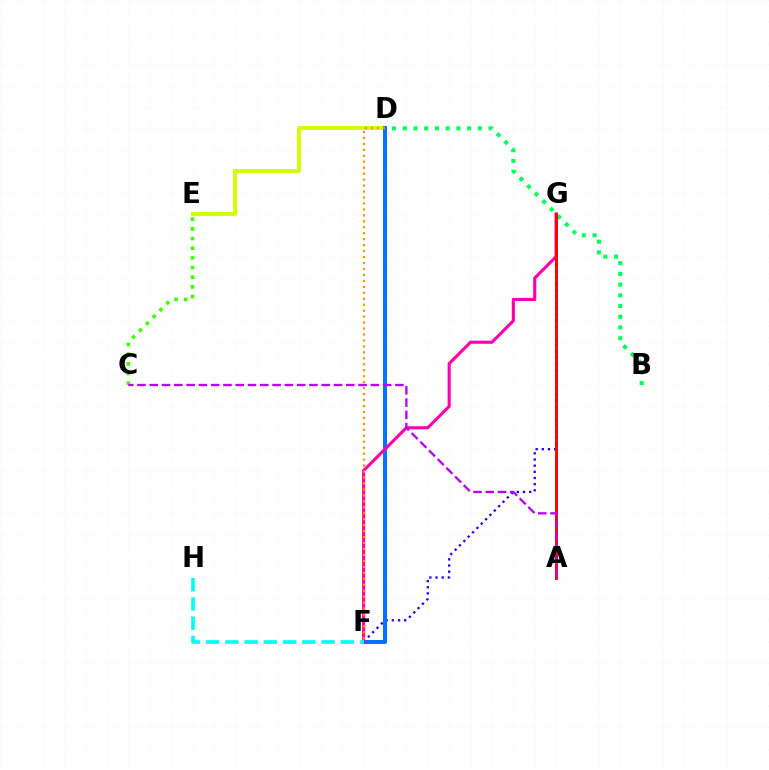{('F', 'G'): [{'color': '#2500ff', 'line_style': 'dotted', 'thickness': 1.67}, {'color': '#ff00ac', 'line_style': 'solid', 'thickness': 2.24}], ('B', 'D'): [{'color': '#00ff5c', 'line_style': 'dotted', 'thickness': 2.91}], ('C', 'E'): [{'color': '#3dff00', 'line_style': 'dotted', 'thickness': 2.63}], ('D', 'E'): [{'color': '#d1ff00', 'line_style': 'solid', 'thickness': 2.81}], ('D', 'F'): [{'color': '#0074ff', 'line_style': 'solid', 'thickness': 2.91}, {'color': '#ff9400', 'line_style': 'dotted', 'thickness': 1.62}], ('A', 'G'): [{'color': '#ff0000', 'line_style': 'solid', 'thickness': 2.09}], ('F', 'H'): [{'color': '#00fff6', 'line_style': 'dashed', 'thickness': 2.61}], ('A', 'C'): [{'color': '#b900ff', 'line_style': 'dashed', 'thickness': 1.67}]}